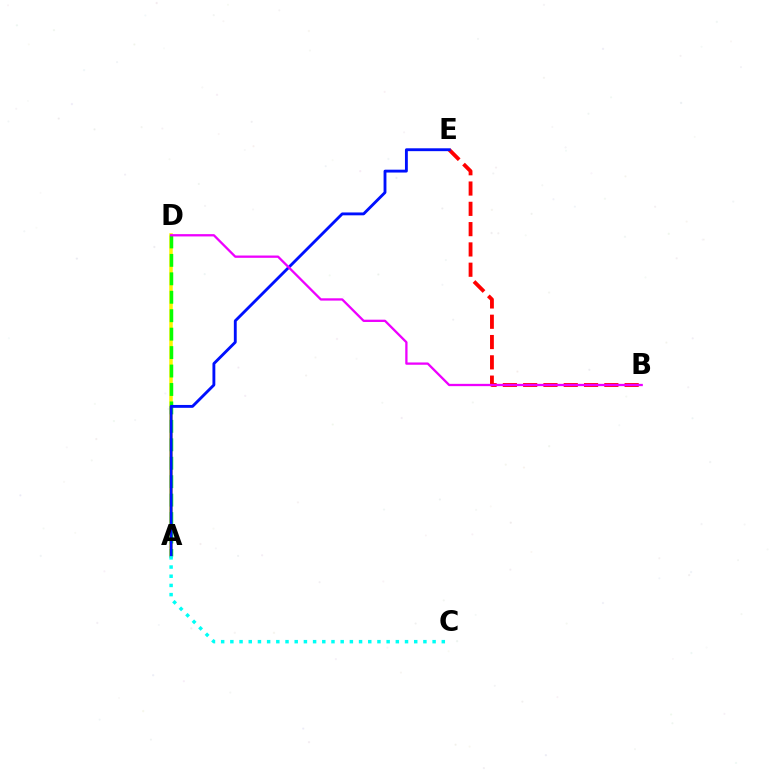{('B', 'E'): [{'color': '#ff0000', 'line_style': 'dashed', 'thickness': 2.76}], ('A', 'D'): [{'color': '#fcf500', 'line_style': 'solid', 'thickness': 2.54}, {'color': '#08ff00', 'line_style': 'dashed', 'thickness': 2.51}], ('A', 'E'): [{'color': '#0010ff', 'line_style': 'solid', 'thickness': 2.06}], ('A', 'C'): [{'color': '#00fff6', 'line_style': 'dotted', 'thickness': 2.5}], ('B', 'D'): [{'color': '#ee00ff', 'line_style': 'solid', 'thickness': 1.65}]}